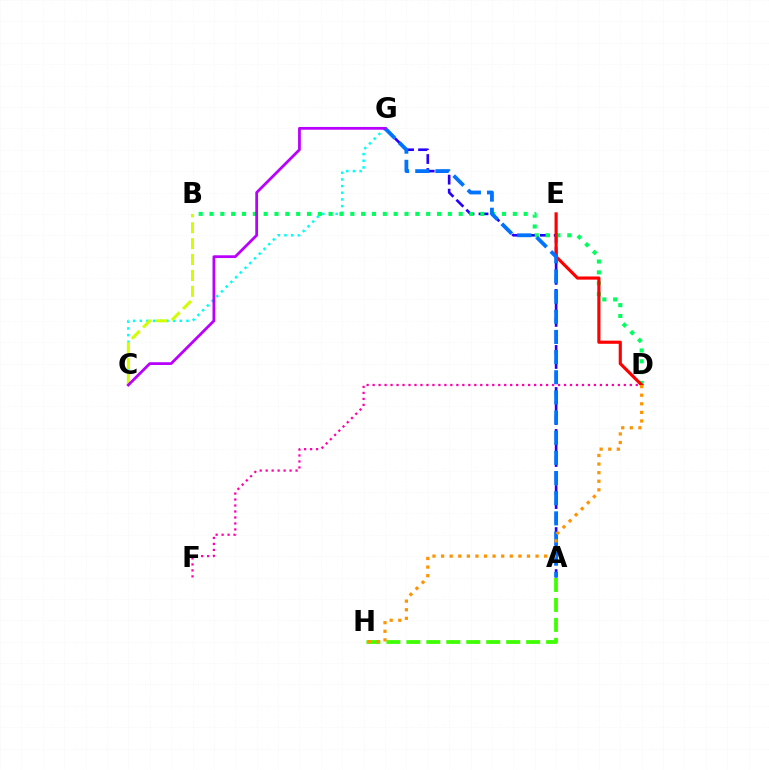{('C', 'G'): [{'color': '#00fff6', 'line_style': 'dotted', 'thickness': 1.81}, {'color': '#b900ff', 'line_style': 'solid', 'thickness': 2.0}], ('A', 'G'): [{'color': '#2500ff', 'line_style': 'dashed', 'thickness': 1.9}, {'color': '#0074ff', 'line_style': 'dashed', 'thickness': 2.74}], ('B', 'D'): [{'color': '#00ff5c', 'line_style': 'dotted', 'thickness': 2.94}], ('D', 'E'): [{'color': '#ff0000', 'line_style': 'solid', 'thickness': 2.27}], ('A', 'H'): [{'color': '#3dff00', 'line_style': 'dashed', 'thickness': 2.71}], ('B', 'C'): [{'color': '#d1ff00', 'line_style': 'dashed', 'thickness': 2.16}], ('D', 'H'): [{'color': '#ff9400', 'line_style': 'dotted', 'thickness': 2.33}], ('D', 'F'): [{'color': '#ff00ac', 'line_style': 'dotted', 'thickness': 1.62}]}